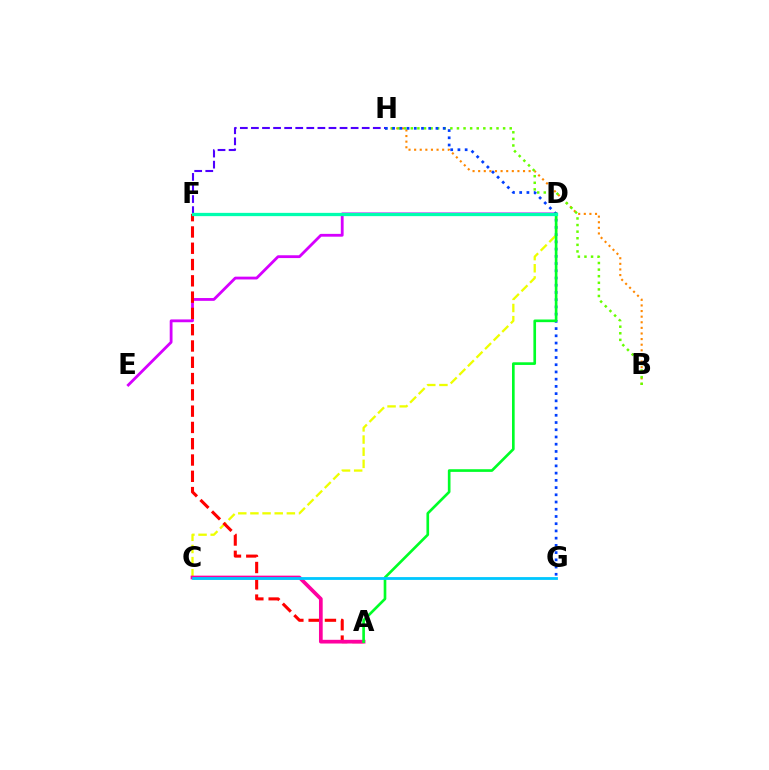{('F', 'H'): [{'color': '#4f00ff', 'line_style': 'dashed', 'thickness': 1.51}], ('B', 'H'): [{'color': '#ff8800', 'line_style': 'dotted', 'thickness': 1.52}, {'color': '#66ff00', 'line_style': 'dotted', 'thickness': 1.79}], ('C', 'D'): [{'color': '#eeff00', 'line_style': 'dashed', 'thickness': 1.65}], ('D', 'E'): [{'color': '#d600ff', 'line_style': 'solid', 'thickness': 2.02}], ('A', 'F'): [{'color': '#ff0000', 'line_style': 'dashed', 'thickness': 2.21}], ('G', 'H'): [{'color': '#003fff', 'line_style': 'dotted', 'thickness': 1.96}], ('A', 'C'): [{'color': '#ff00a0', 'line_style': 'solid', 'thickness': 2.67}], ('A', 'D'): [{'color': '#00ff27', 'line_style': 'solid', 'thickness': 1.91}], ('C', 'G'): [{'color': '#00c7ff', 'line_style': 'solid', 'thickness': 2.02}], ('D', 'F'): [{'color': '#00ffaf', 'line_style': 'solid', 'thickness': 2.36}]}